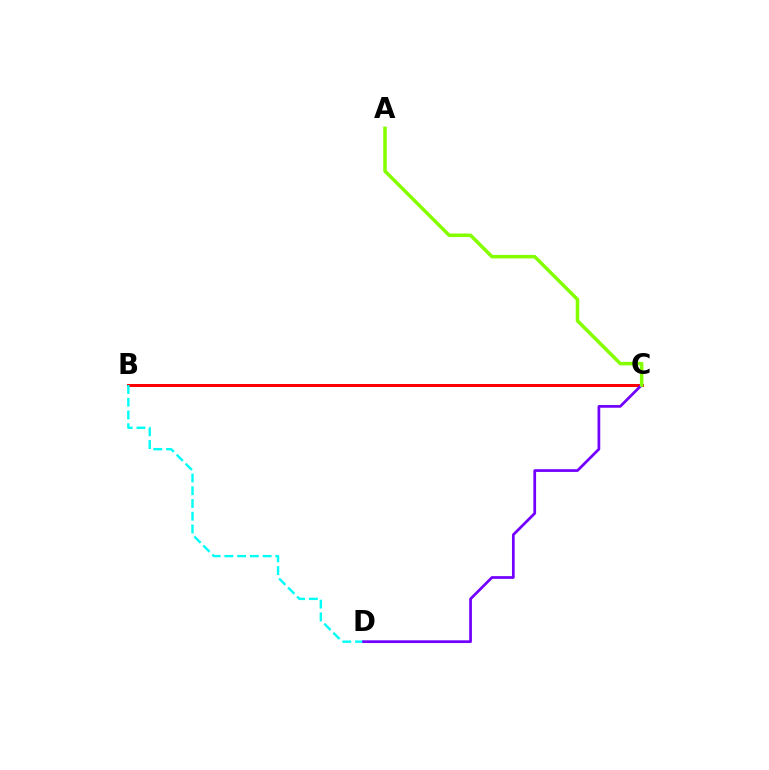{('B', 'C'): [{'color': '#ff0000', 'line_style': 'solid', 'thickness': 2.15}], ('B', 'D'): [{'color': '#00fff6', 'line_style': 'dashed', 'thickness': 1.73}], ('C', 'D'): [{'color': '#7200ff', 'line_style': 'solid', 'thickness': 1.96}], ('A', 'C'): [{'color': '#84ff00', 'line_style': 'solid', 'thickness': 2.54}]}